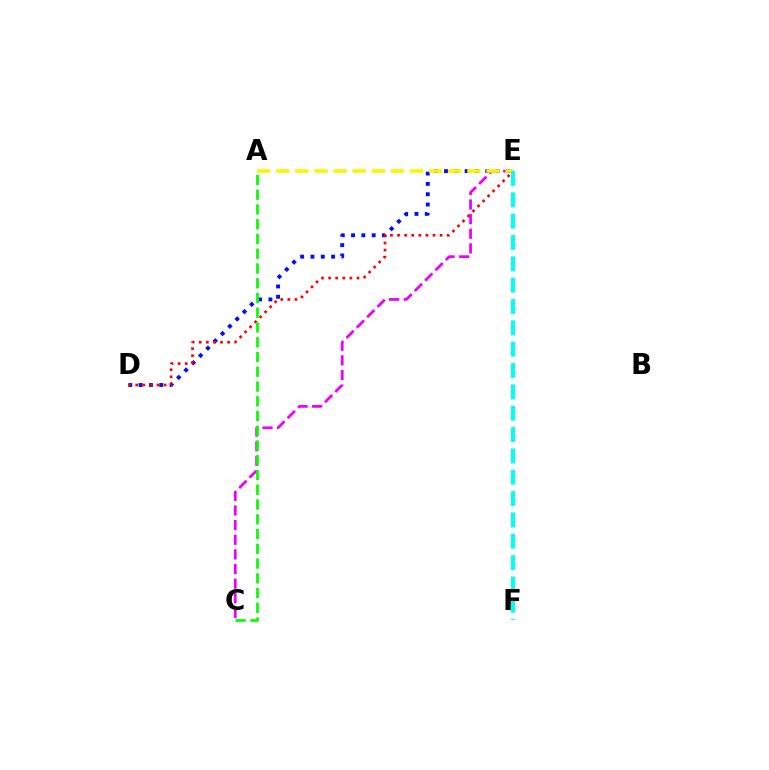{('D', 'E'): [{'color': '#0010ff', 'line_style': 'dotted', 'thickness': 2.81}, {'color': '#ff0000', 'line_style': 'dotted', 'thickness': 1.93}], ('C', 'E'): [{'color': '#ee00ff', 'line_style': 'dashed', 'thickness': 1.99}], ('A', 'C'): [{'color': '#08ff00', 'line_style': 'dashed', 'thickness': 2.0}], ('A', 'E'): [{'color': '#fcf500', 'line_style': 'dashed', 'thickness': 2.6}], ('E', 'F'): [{'color': '#00fff6', 'line_style': 'dashed', 'thickness': 2.9}]}